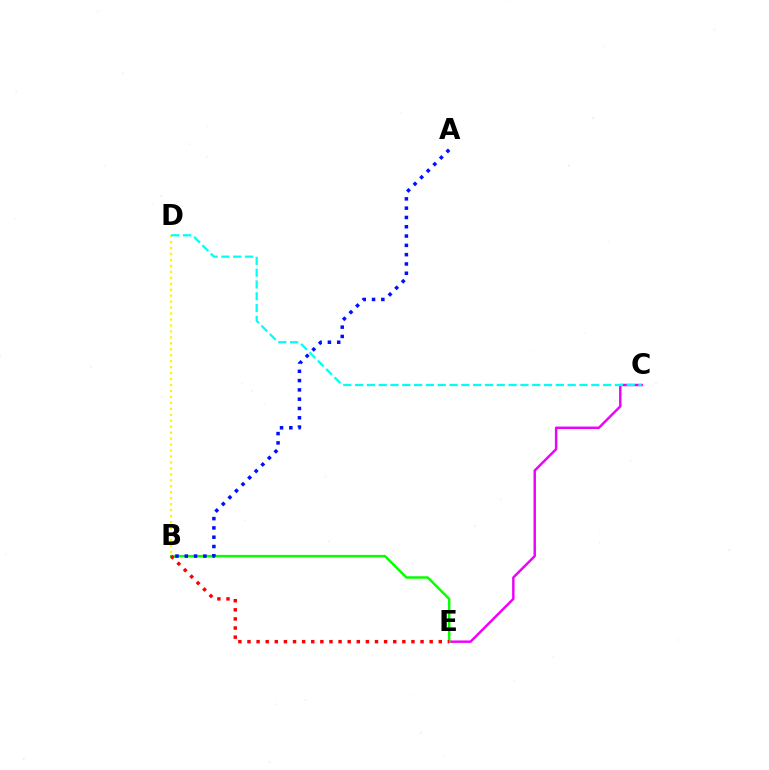{('C', 'E'): [{'color': '#ee00ff', 'line_style': 'solid', 'thickness': 1.76}], ('B', 'E'): [{'color': '#08ff00', 'line_style': 'solid', 'thickness': 1.79}, {'color': '#ff0000', 'line_style': 'dotted', 'thickness': 2.48}], ('B', 'D'): [{'color': '#fcf500', 'line_style': 'dotted', 'thickness': 1.62}], ('A', 'B'): [{'color': '#0010ff', 'line_style': 'dotted', 'thickness': 2.53}], ('C', 'D'): [{'color': '#00fff6', 'line_style': 'dashed', 'thickness': 1.6}]}